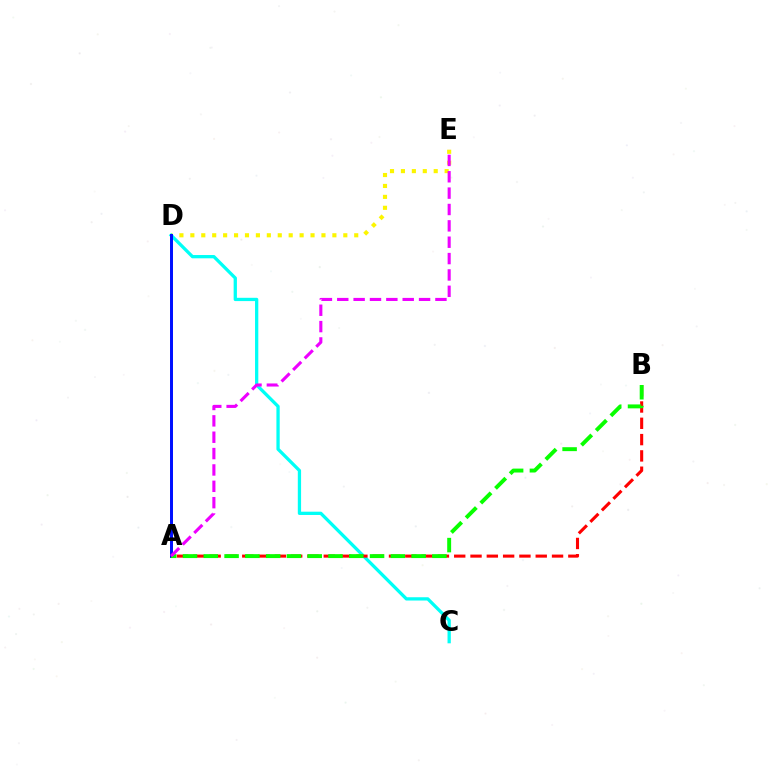{('D', 'E'): [{'color': '#fcf500', 'line_style': 'dotted', 'thickness': 2.97}], ('C', 'D'): [{'color': '#00fff6', 'line_style': 'solid', 'thickness': 2.36}], ('A', 'D'): [{'color': '#0010ff', 'line_style': 'solid', 'thickness': 2.14}], ('A', 'B'): [{'color': '#ff0000', 'line_style': 'dashed', 'thickness': 2.21}, {'color': '#08ff00', 'line_style': 'dashed', 'thickness': 2.82}], ('A', 'E'): [{'color': '#ee00ff', 'line_style': 'dashed', 'thickness': 2.22}]}